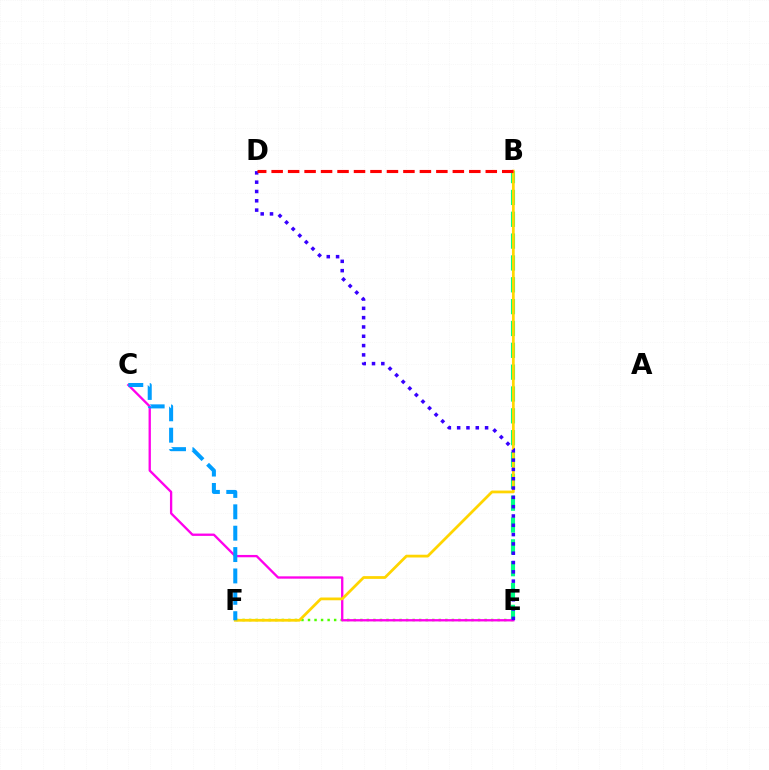{('E', 'F'): [{'color': '#4fff00', 'line_style': 'dotted', 'thickness': 1.78}], ('B', 'E'): [{'color': '#00ff86', 'line_style': 'dashed', 'thickness': 2.97}], ('C', 'E'): [{'color': '#ff00ed', 'line_style': 'solid', 'thickness': 1.68}], ('B', 'F'): [{'color': '#ffd500', 'line_style': 'solid', 'thickness': 1.99}], ('D', 'E'): [{'color': '#3700ff', 'line_style': 'dotted', 'thickness': 2.53}], ('B', 'D'): [{'color': '#ff0000', 'line_style': 'dashed', 'thickness': 2.24}], ('C', 'F'): [{'color': '#009eff', 'line_style': 'dashed', 'thickness': 2.9}]}